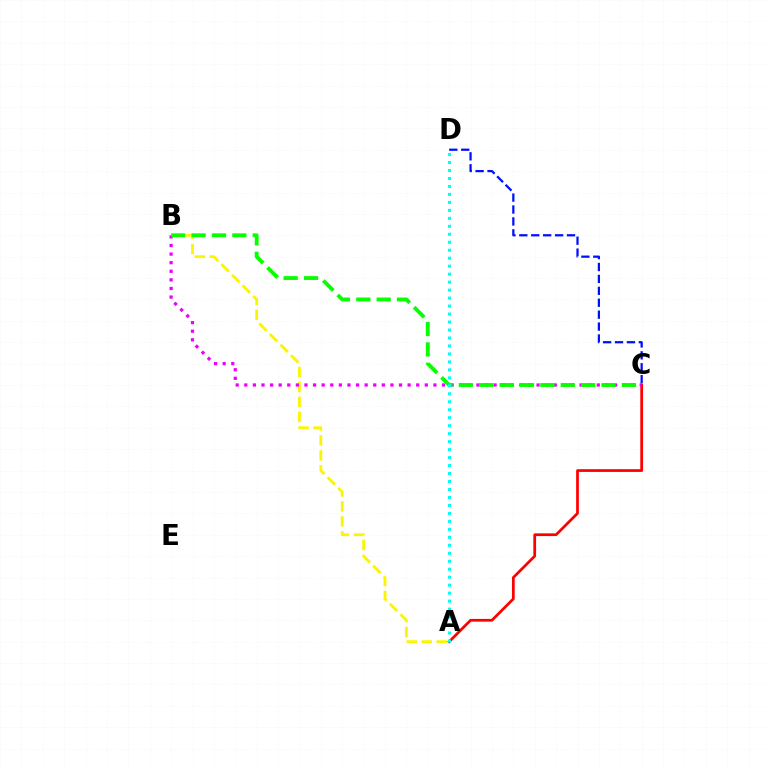{('A', 'C'): [{'color': '#ff0000', 'line_style': 'solid', 'thickness': 1.97}], ('A', 'B'): [{'color': '#fcf500', 'line_style': 'dashed', 'thickness': 2.03}], ('B', 'C'): [{'color': '#ee00ff', 'line_style': 'dotted', 'thickness': 2.34}, {'color': '#08ff00', 'line_style': 'dashed', 'thickness': 2.77}], ('C', 'D'): [{'color': '#0010ff', 'line_style': 'dashed', 'thickness': 1.62}], ('A', 'D'): [{'color': '#00fff6', 'line_style': 'dotted', 'thickness': 2.17}]}